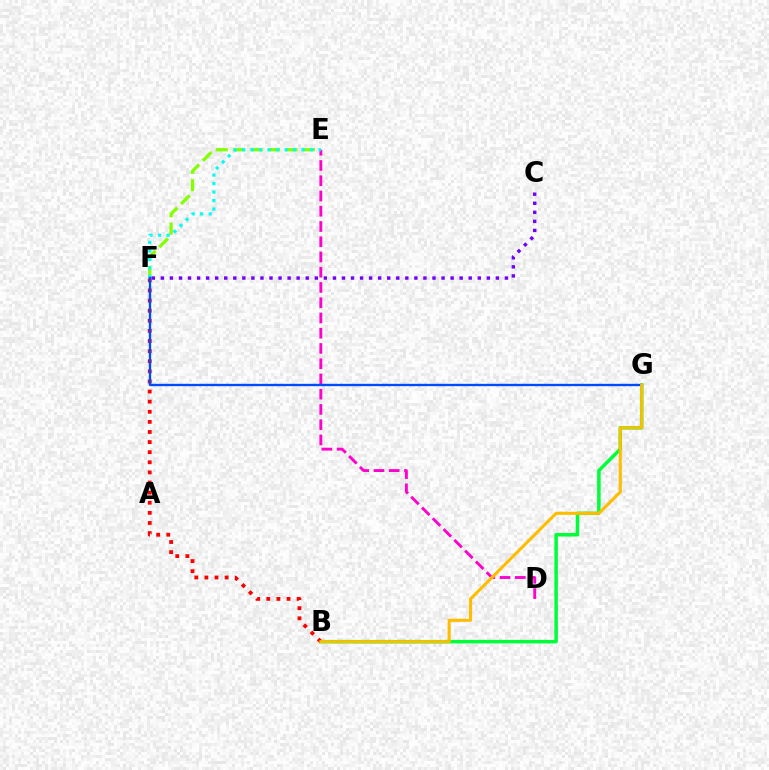{('E', 'F'): [{'color': '#84ff00', 'line_style': 'dashed', 'thickness': 2.37}, {'color': '#00fff6', 'line_style': 'dotted', 'thickness': 2.31}], ('D', 'E'): [{'color': '#ff00cf', 'line_style': 'dashed', 'thickness': 2.07}], ('B', 'G'): [{'color': '#00ff39', 'line_style': 'solid', 'thickness': 2.53}, {'color': '#ffbd00', 'line_style': 'solid', 'thickness': 2.22}], ('C', 'F'): [{'color': '#7200ff', 'line_style': 'dotted', 'thickness': 2.46}], ('B', 'F'): [{'color': '#ff0000', 'line_style': 'dotted', 'thickness': 2.75}], ('F', 'G'): [{'color': '#004bff', 'line_style': 'solid', 'thickness': 1.69}]}